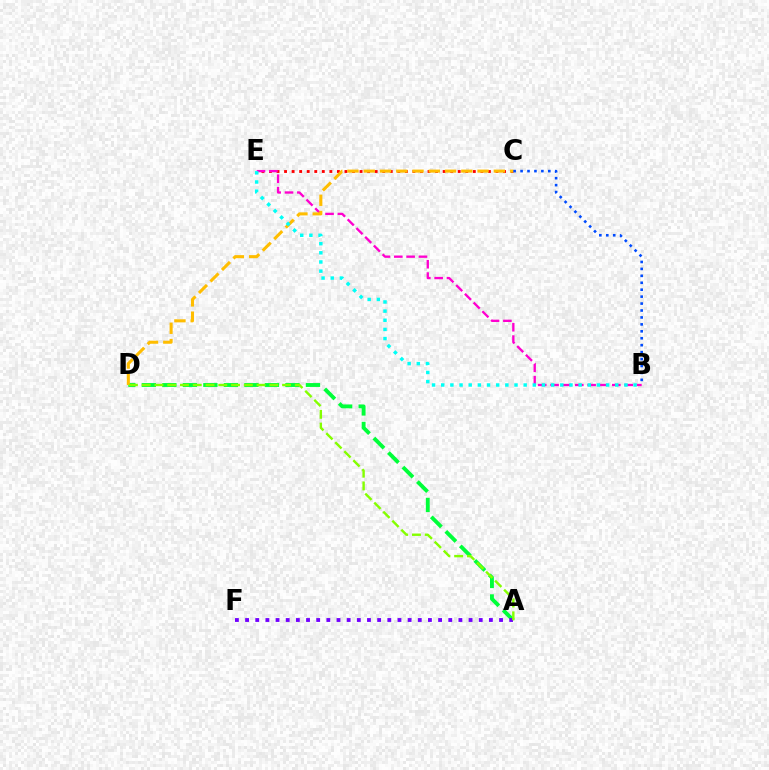{('C', 'E'): [{'color': '#ff0000', 'line_style': 'dotted', 'thickness': 2.05}], ('A', 'D'): [{'color': '#00ff39', 'line_style': 'dashed', 'thickness': 2.79}, {'color': '#84ff00', 'line_style': 'dashed', 'thickness': 1.73}], ('A', 'F'): [{'color': '#7200ff', 'line_style': 'dotted', 'thickness': 2.76}], ('B', 'E'): [{'color': '#ff00cf', 'line_style': 'dashed', 'thickness': 1.68}, {'color': '#00fff6', 'line_style': 'dotted', 'thickness': 2.49}], ('C', 'D'): [{'color': '#ffbd00', 'line_style': 'dashed', 'thickness': 2.21}], ('B', 'C'): [{'color': '#004bff', 'line_style': 'dotted', 'thickness': 1.88}]}